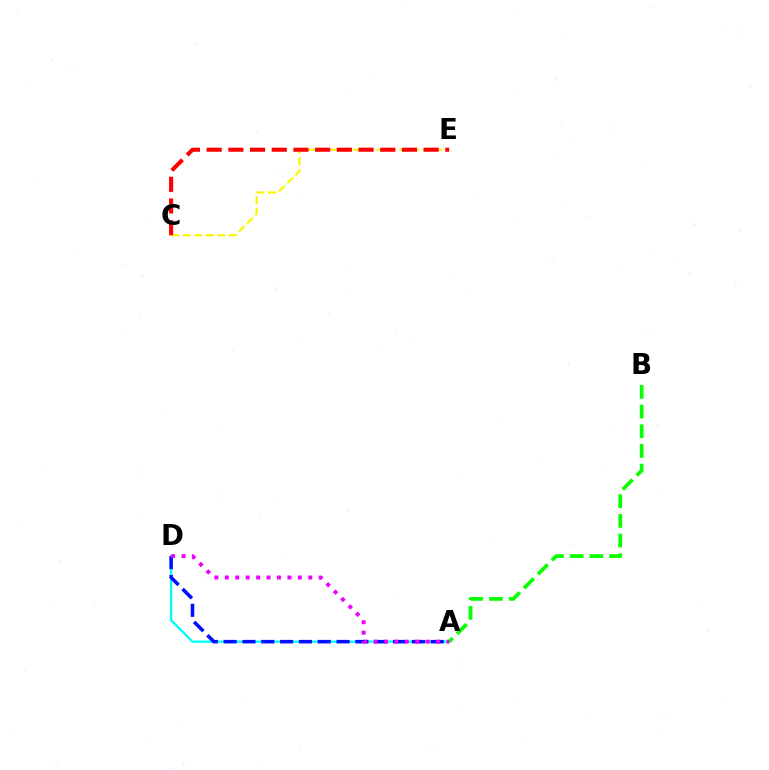{('A', 'D'): [{'color': '#00fff6', 'line_style': 'solid', 'thickness': 1.67}, {'color': '#0010ff', 'line_style': 'dashed', 'thickness': 2.56}, {'color': '#ee00ff', 'line_style': 'dotted', 'thickness': 2.83}], ('C', 'E'): [{'color': '#fcf500', 'line_style': 'dashed', 'thickness': 1.57}, {'color': '#ff0000', 'line_style': 'dashed', 'thickness': 2.95}], ('A', 'B'): [{'color': '#08ff00', 'line_style': 'dashed', 'thickness': 2.68}]}